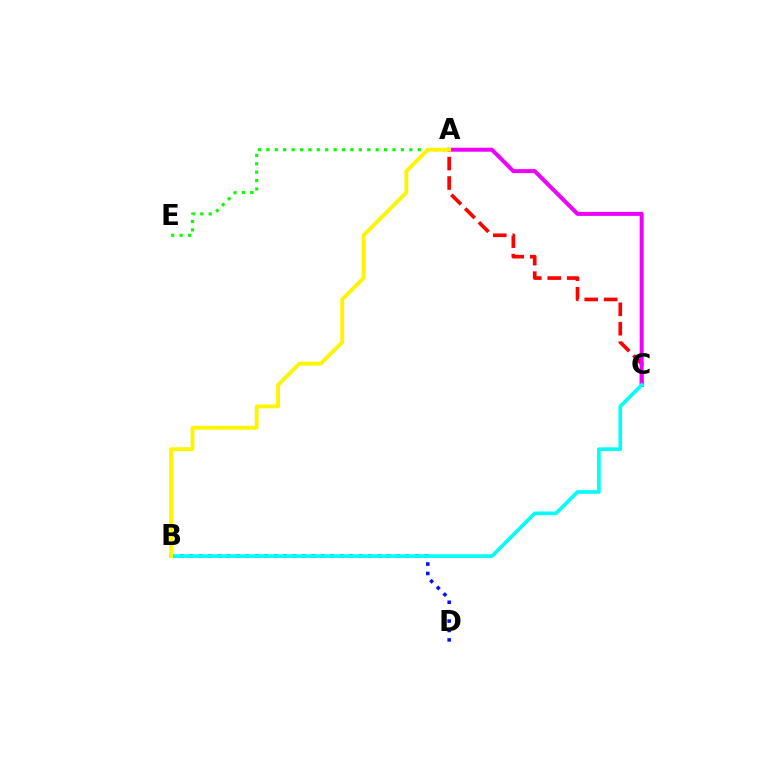{('A', 'C'): [{'color': '#ff0000', 'line_style': 'dashed', 'thickness': 2.64}, {'color': '#ee00ff', 'line_style': 'solid', 'thickness': 2.87}], ('A', 'E'): [{'color': '#08ff00', 'line_style': 'dotted', 'thickness': 2.28}], ('B', 'D'): [{'color': '#0010ff', 'line_style': 'dotted', 'thickness': 2.56}], ('B', 'C'): [{'color': '#00fff6', 'line_style': 'solid', 'thickness': 2.63}], ('A', 'B'): [{'color': '#fcf500', 'line_style': 'solid', 'thickness': 2.77}]}